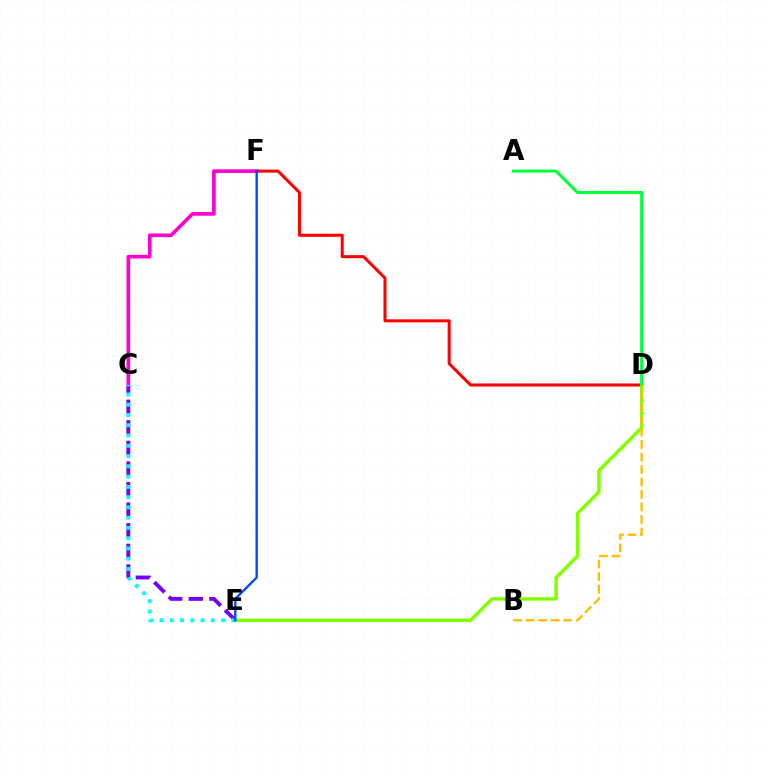{('C', 'E'): [{'color': '#7200ff', 'line_style': 'dashed', 'thickness': 2.8}, {'color': '#00fff6', 'line_style': 'dotted', 'thickness': 2.79}], ('D', 'F'): [{'color': '#ff0000', 'line_style': 'solid', 'thickness': 2.18}], ('D', 'E'): [{'color': '#84ff00', 'line_style': 'solid', 'thickness': 2.53}], ('A', 'D'): [{'color': '#00ff39', 'line_style': 'solid', 'thickness': 2.17}], ('C', 'F'): [{'color': '#ff00cf', 'line_style': 'solid', 'thickness': 2.62}], ('E', 'F'): [{'color': '#004bff', 'line_style': 'solid', 'thickness': 1.71}], ('B', 'D'): [{'color': '#ffbd00', 'line_style': 'dashed', 'thickness': 1.7}]}